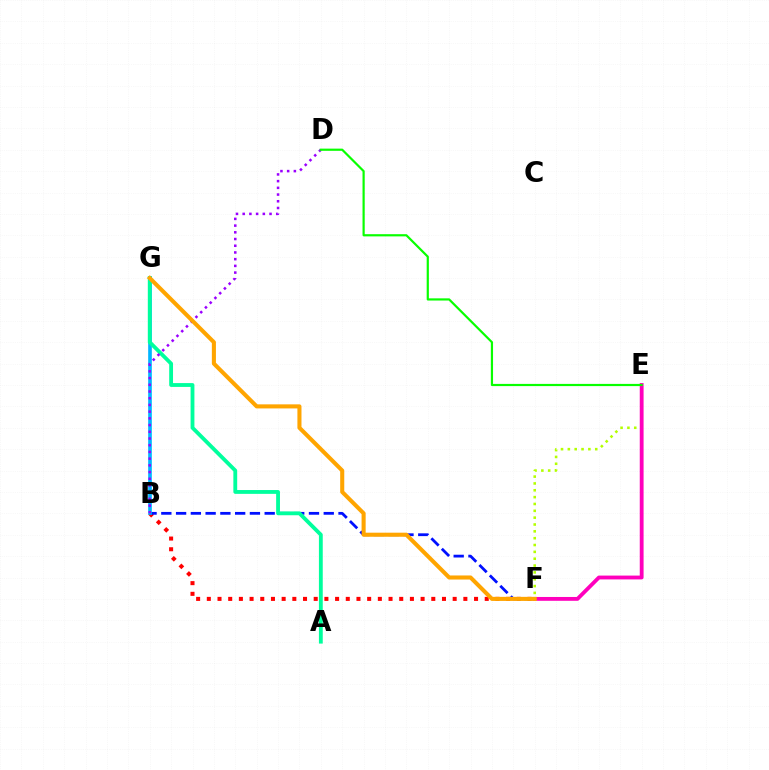{('B', 'F'): [{'color': '#ff0000', 'line_style': 'dotted', 'thickness': 2.9}, {'color': '#0010ff', 'line_style': 'dashed', 'thickness': 2.01}], ('E', 'F'): [{'color': '#b3ff00', 'line_style': 'dotted', 'thickness': 1.86}, {'color': '#ff00bd', 'line_style': 'solid', 'thickness': 2.76}], ('B', 'G'): [{'color': '#00b5ff', 'line_style': 'solid', 'thickness': 2.63}], ('A', 'G'): [{'color': '#00ff9d', 'line_style': 'solid', 'thickness': 2.76}], ('B', 'D'): [{'color': '#9b00ff', 'line_style': 'dotted', 'thickness': 1.82}], ('D', 'E'): [{'color': '#08ff00', 'line_style': 'solid', 'thickness': 1.58}], ('F', 'G'): [{'color': '#ffa500', 'line_style': 'solid', 'thickness': 2.93}]}